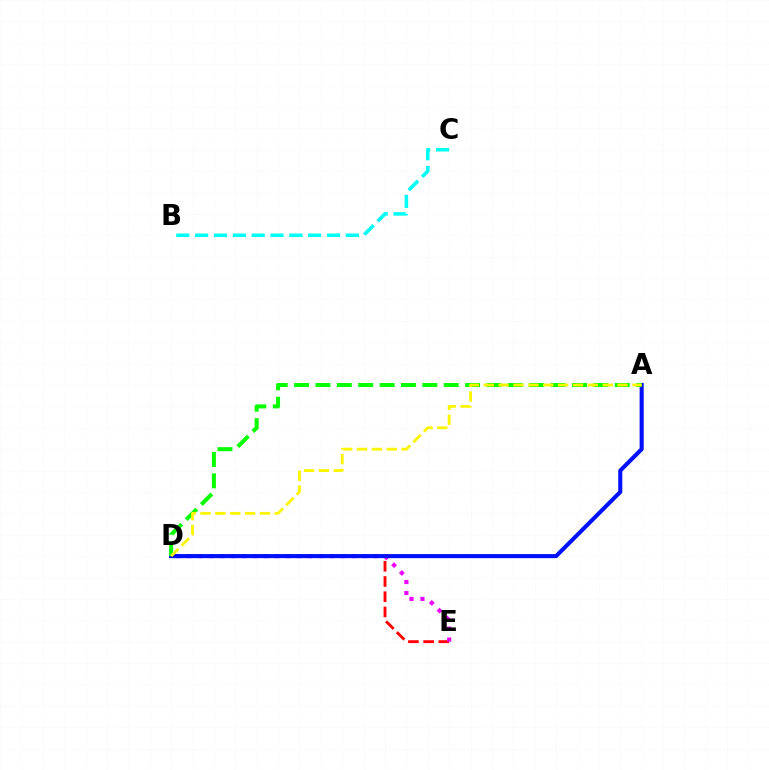{('D', 'E'): [{'color': '#ff0000', 'line_style': 'dashed', 'thickness': 2.07}, {'color': '#ee00ff', 'line_style': 'dotted', 'thickness': 2.98}], ('A', 'D'): [{'color': '#0010ff', 'line_style': 'solid', 'thickness': 2.93}, {'color': '#08ff00', 'line_style': 'dashed', 'thickness': 2.9}, {'color': '#fcf500', 'line_style': 'dashed', 'thickness': 2.02}], ('B', 'C'): [{'color': '#00fff6', 'line_style': 'dashed', 'thickness': 2.56}]}